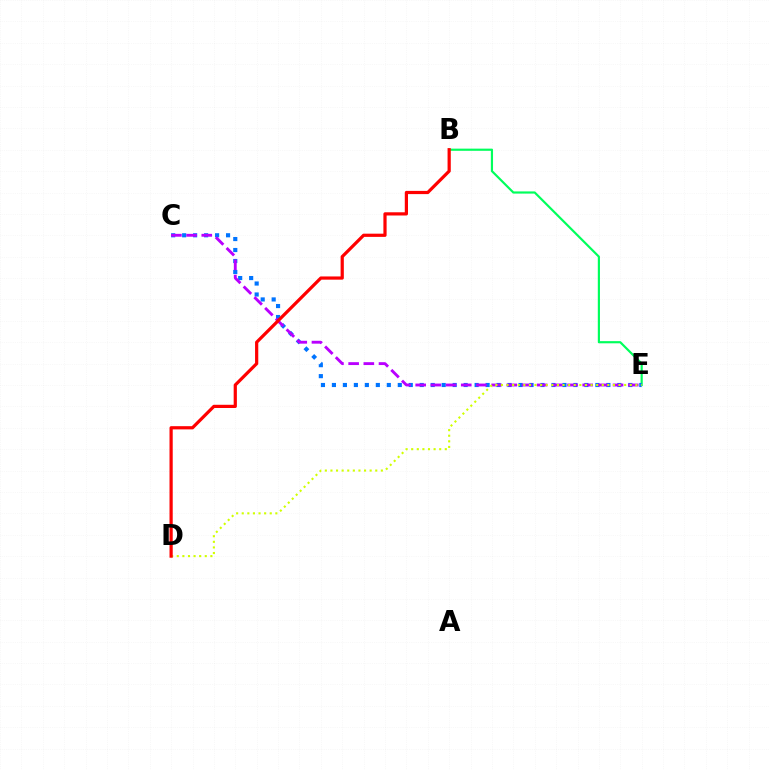{('B', 'E'): [{'color': '#00ff5c', 'line_style': 'solid', 'thickness': 1.57}], ('C', 'E'): [{'color': '#0074ff', 'line_style': 'dotted', 'thickness': 2.98}, {'color': '#b900ff', 'line_style': 'dashed', 'thickness': 2.06}], ('D', 'E'): [{'color': '#d1ff00', 'line_style': 'dotted', 'thickness': 1.52}], ('B', 'D'): [{'color': '#ff0000', 'line_style': 'solid', 'thickness': 2.31}]}